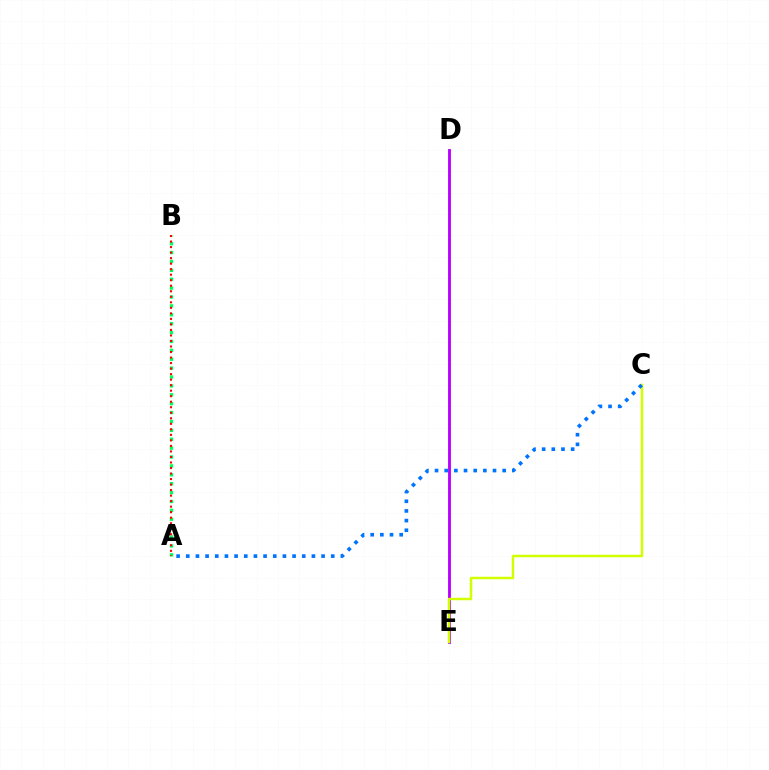{('D', 'E'): [{'color': '#b900ff', 'line_style': 'solid', 'thickness': 2.05}], ('A', 'B'): [{'color': '#00ff5c', 'line_style': 'dotted', 'thickness': 2.42}, {'color': '#ff0000', 'line_style': 'dotted', 'thickness': 1.5}], ('C', 'E'): [{'color': '#d1ff00', 'line_style': 'solid', 'thickness': 1.79}], ('A', 'C'): [{'color': '#0074ff', 'line_style': 'dotted', 'thickness': 2.63}]}